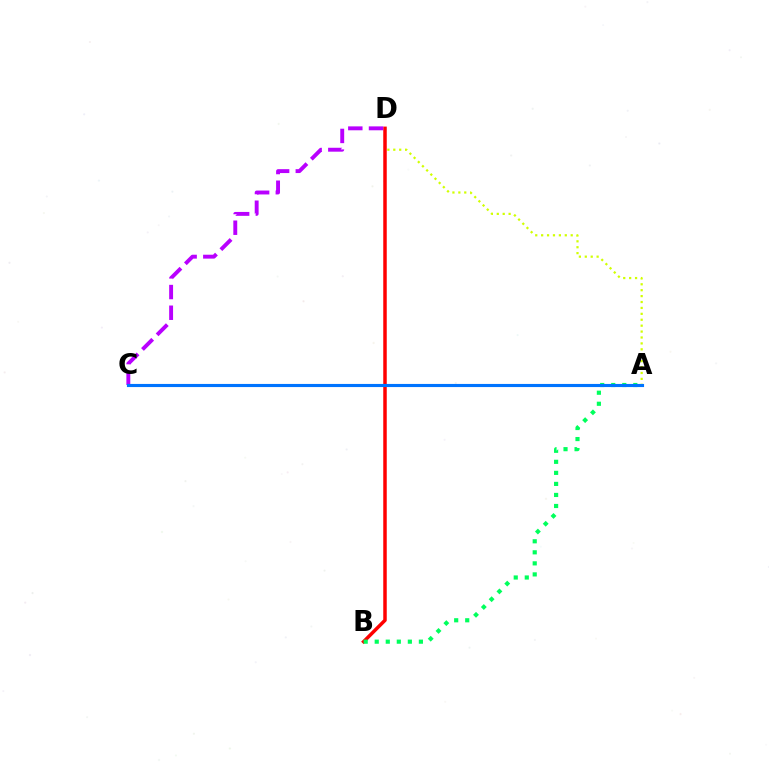{('A', 'D'): [{'color': '#d1ff00', 'line_style': 'dotted', 'thickness': 1.61}], ('B', 'D'): [{'color': '#ff0000', 'line_style': 'solid', 'thickness': 2.52}], ('A', 'B'): [{'color': '#00ff5c', 'line_style': 'dotted', 'thickness': 3.0}], ('C', 'D'): [{'color': '#b900ff', 'line_style': 'dashed', 'thickness': 2.81}], ('A', 'C'): [{'color': '#0074ff', 'line_style': 'solid', 'thickness': 2.25}]}